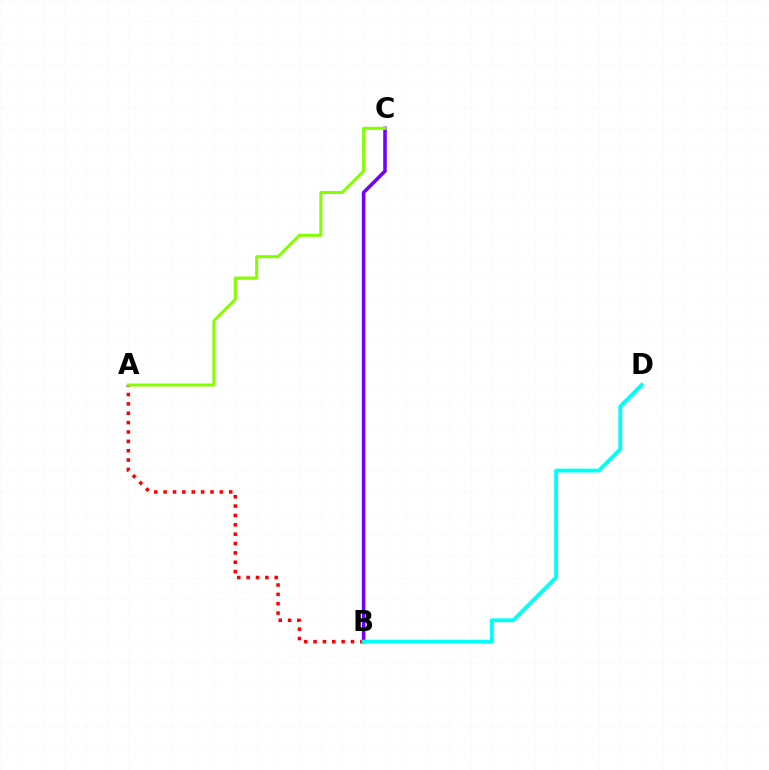{('A', 'B'): [{'color': '#ff0000', 'line_style': 'dotted', 'thickness': 2.54}], ('B', 'C'): [{'color': '#7200ff', 'line_style': 'solid', 'thickness': 2.56}], ('A', 'C'): [{'color': '#84ff00', 'line_style': 'solid', 'thickness': 2.17}], ('B', 'D'): [{'color': '#00fff6', 'line_style': 'solid', 'thickness': 2.77}]}